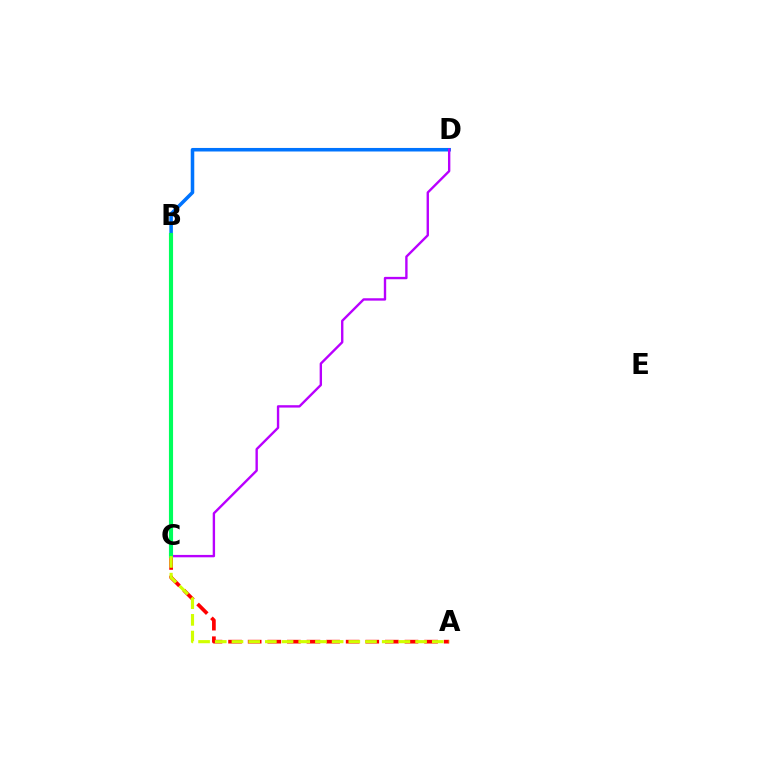{('B', 'D'): [{'color': '#0074ff', 'line_style': 'solid', 'thickness': 2.55}], ('A', 'C'): [{'color': '#ff0000', 'line_style': 'dashed', 'thickness': 2.66}, {'color': '#d1ff00', 'line_style': 'dashed', 'thickness': 2.27}], ('C', 'D'): [{'color': '#b900ff', 'line_style': 'solid', 'thickness': 1.71}], ('B', 'C'): [{'color': '#00ff5c', 'line_style': 'solid', 'thickness': 2.97}]}